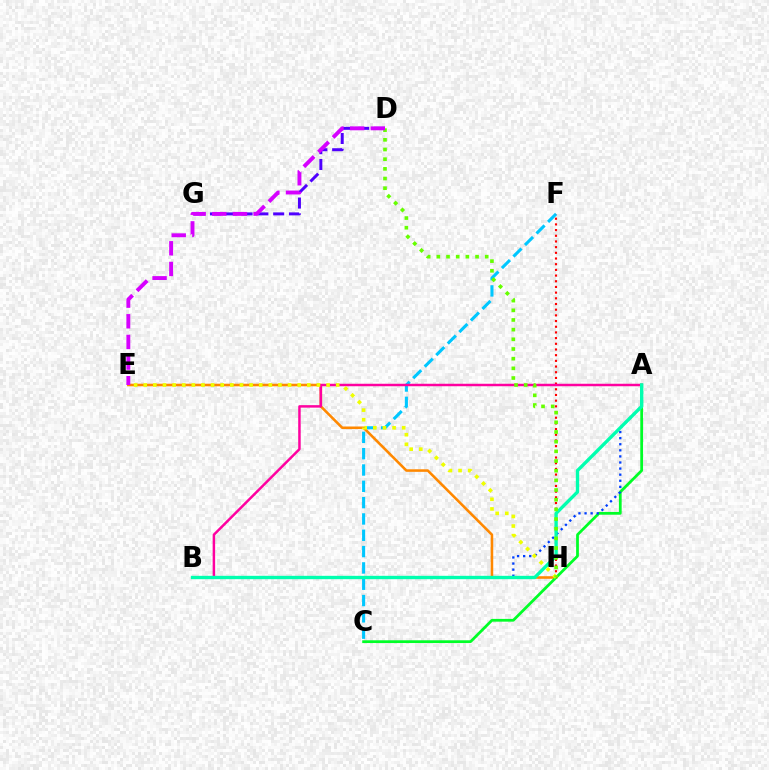{('C', 'F'): [{'color': '#00c7ff', 'line_style': 'dashed', 'thickness': 2.22}], ('E', 'H'): [{'color': '#ff8800', 'line_style': 'solid', 'thickness': 1.85}, {'color': '#eeff00', 'line_style': 'dotted', 'thickness': 2.61}], ('A', 'C'): [{'color': '#00ff27', 'line_style': 'solid', 'thickness': 1.99}], ('F', 'H'): [{'color': '#ff0000', 'line_style': 'dotted', 'thickness': 1.54}], ('D', 'G'): [{'color': '#4f00ff', 'line_style': 'dashed', 'thickness': 2.15}], ('A', 'B'): [{'color': '#003fff', 'line_style': 'dotted', 'thickness': 1.65}, {'color': '#ff00a0', 'line_style': 'solid', 'thickness': 1.78}, {'color': '#00ffaf', 'line_style': 'solid', 'thickness': 2.41}], ('D', 'H'): [{'color': '#66ff00', 'line_style': 'dotted', 'thickness': 2.63}], ('D', 'E'): [{'color': '#d600ff', 'line_style': 'dashed', 'thickness': 2.8}]}